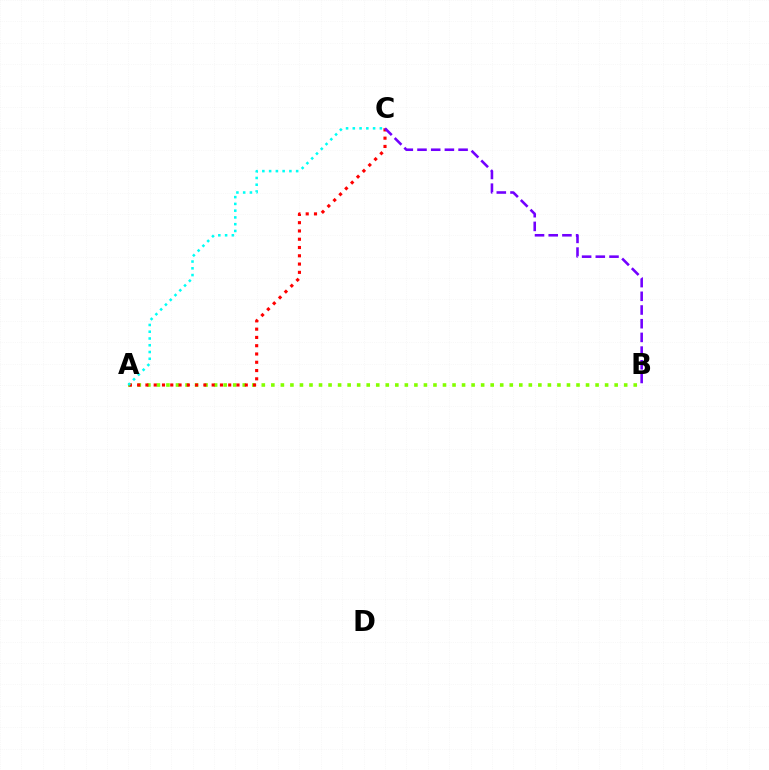{('A', 'B'): [{'color': '#84ff00', 'line_style': 'dotted', 'thickness': 2.59}], ('A', 'C'): [{'color': '#ff0000', 'line_style': 'dotted', 'thickness': 2.25}, {'color': '#00fff6', 'line_style': 'dotted', 'thickness': 1.84}], ('B', 'C'): [{'color': '#7200ff', 'line_style': 'dashed', 'thickness': 1.86}]}